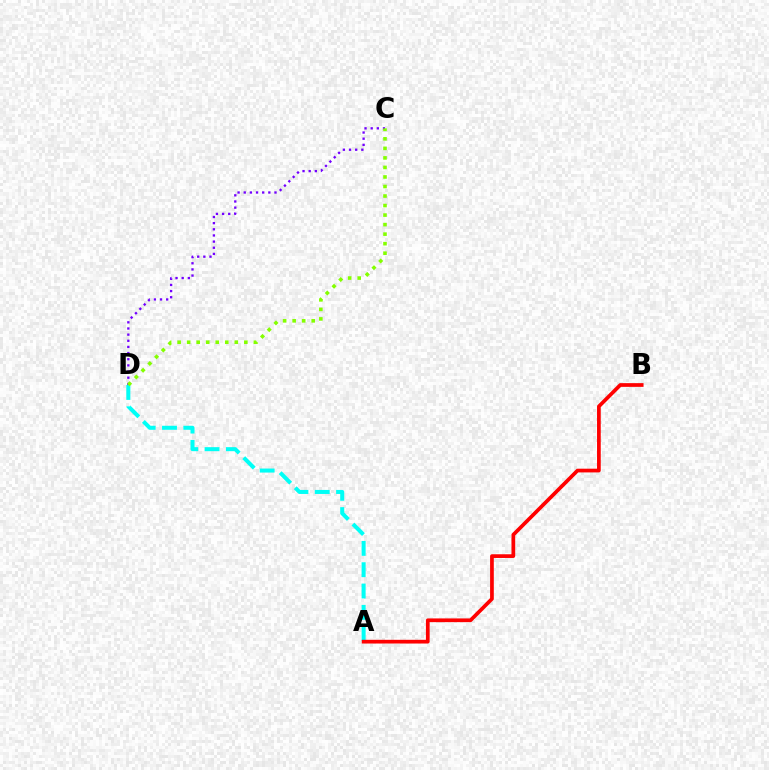{('C', 'D'): [{'color': '#7200ff', 'line_style': 'dotted', 'thickness': 1.67}, {'color': '#84ff00', 'line_style': 'dotted', 'thickness': 2.59}], ('A', 'D'): [{'color': '#00fff6', 'line_style': 'dashed', 'thickness': 2.9}], ('A', 'B'): [{'color': '#ff0000', 'line_style': 'solid', 'thickness': 2.68}]}